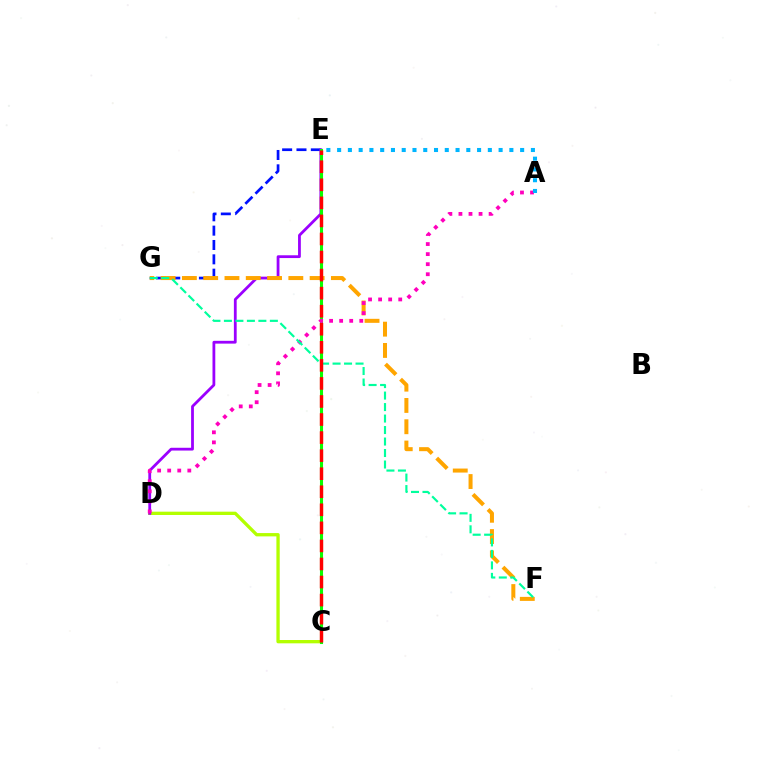{('C', 'D'): [{'color': '#b3ff00', 'line_style': 'solid', 'thickness': 2.38}], ('E', 'G'): [{'color': '#0010ff', 'line_style': 'dashed', 'thickness': 1.95}], ('D', 'E'): [{'color': '#9b00ff', 'line_style': 'solid', 'thickness': 2.01}], ('C', 'E'): [{'color': '#08ff00', 'line_style': 'solid', 'thickness': 2.21}, {'color': '#ff0000', 'line_style': 'dashed', 'thickness': 2.45}], ('F', 'G'): [{'color': '#ffa500', 'line_style': 'dashed', 'thickness': 2.89}, {'color': '#00ff9d', 'line_style': 'dashed', 'thickness': 1.56}], ('A', 'D'): [{'color': '#ff00bd', 'line_style': 'dotted', 'thickness': 2.73}], ('A', 'E'): [{'color': '#00b5ff', 'line_style': 'dotted', 'thickness': 2.93}]}